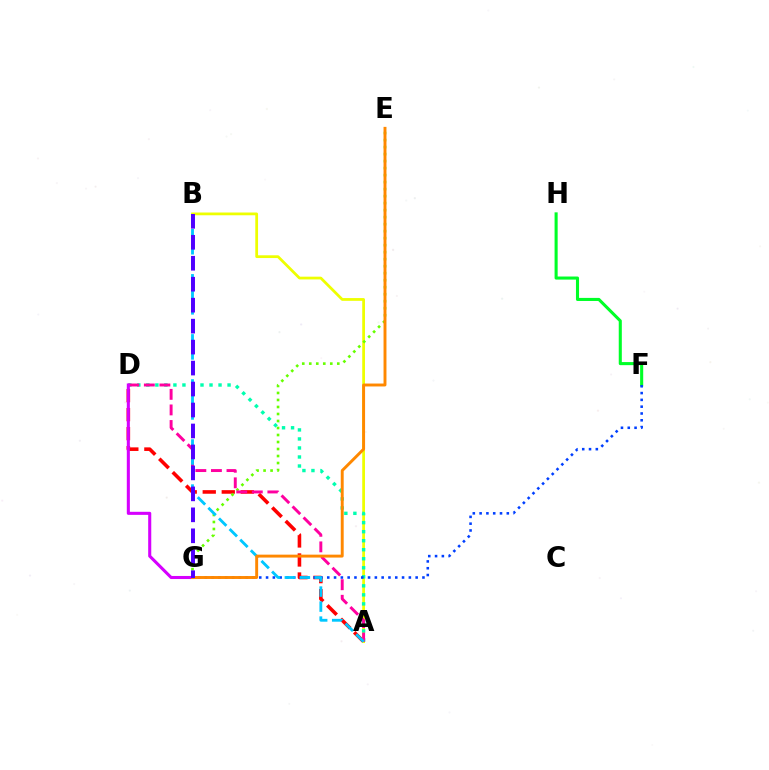{('A', 'D'): [{'color': '#ff0000', 'line_style': 'dashed', 'thickness': 2.58}, {'color': '#00ffaf', 'line_style': 'dotted', 'thickness': 2.45}, {'color': '#ff00a0', 'line_style': 'dashed', 'thickness': 2.11}], ('A', 'B'): [{'color': '#eeff00', 'line_style': 'solid', 'thickness': 1.99}, {'color': '#00c7ff', 'line_style': 'dashed', 'thickness': 2.04}], ('E', 'G'): [{'color': '#66ff00', 'line_style': 'dotted', 'thickness': 1.9}, {'color': '#ff8800', 'line_style': 'solid', 'thickness': 2.1}], ('F', 'H'): [{'color': '#00ff27', 'line_style': 'solid', 'thickness': 2.21}], ('F', 'G'): [{'color': '#003fff', 'line_style': 'dotted', 'thickness': 1.85}], ('D', 'G'): [{'color': '#d600ff', 'line_style': 'solid', 'thickness': 2.21}], ('B', 'G'): [{'color': '#4f00ff', 'line_style': 'dashed', 'thickness': 2.85}]}